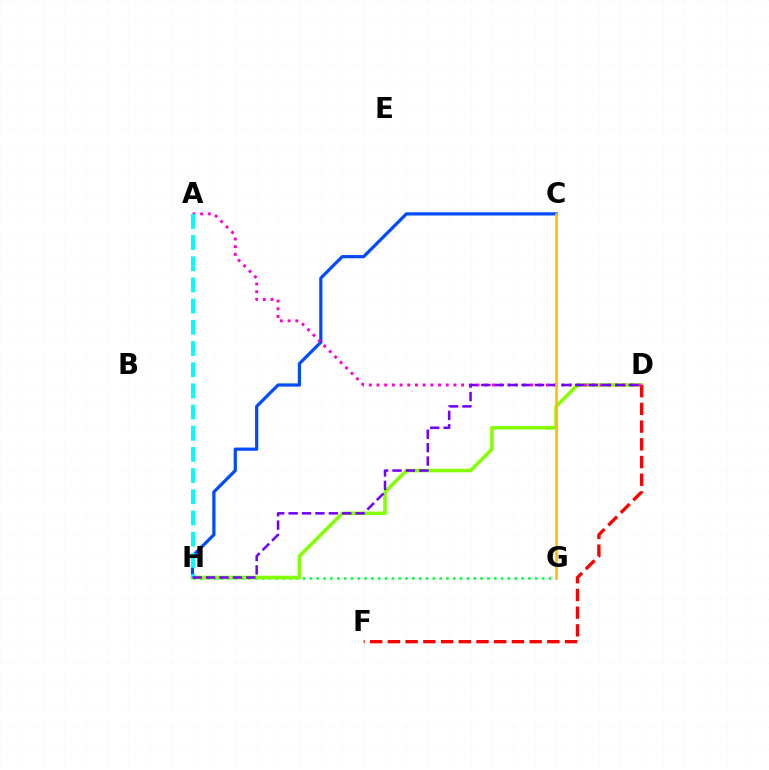{('C', 'H'): [{'color': '#004bff', 'line_style': 'solid', 'thickness': 2.31}], ('G', 'H'): [{'color': '#00ff39', 'line_style': 'dotted', 'thickness': 1.86}], ('D', 'H'): [{'color': '#84ff00', 'line_style': 'solid', 'thickness': 2.55}, {'color': '#7200ff', 'line_style': 'dashed', 'thickness': 1.82}], ('D', 'F'): [{'color': '#ff0000', 'line_style': 'dashed', 'thickness': 2.41}], ('A', 'D'): [{'color': '#ff00cf', 'line_style': 'dotted', 'thickness': 2.09}], ('A', 'H'): [{'color': '#00fff6', 'line_style': 'dashed', 'thickness': 2.88}], ('C', 'G'): [{'color': '#ffbd00', 'line_style': 'solid', 'thickness': 1.85}]}